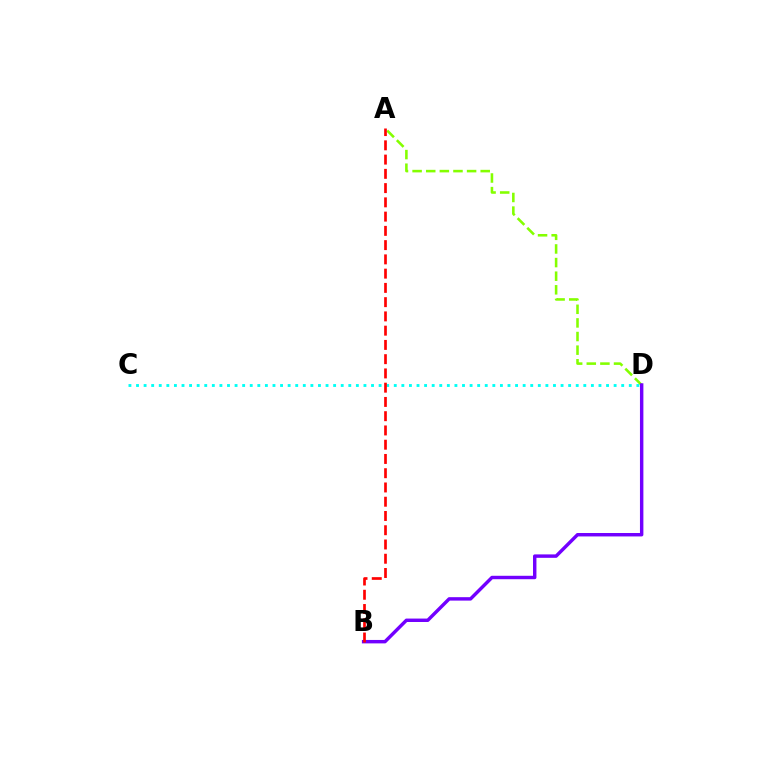{('C', 'D'): [{'color': '#00fff6', 'line_style': 'dotted', 'thickness': 2.06}], ('A', 'D'): [{'color': '#84ff00', 'line_style': 'dashed', 'thickness': 1.85}], ('B', 'D'): [{'color': '#7200ff', 'line_style': 'solid', 'thickness': 2.47}], ('A', 'B'): [{'color': '#ff0000', 'line_style': 'dashed', 'thickness': 1.94}]}